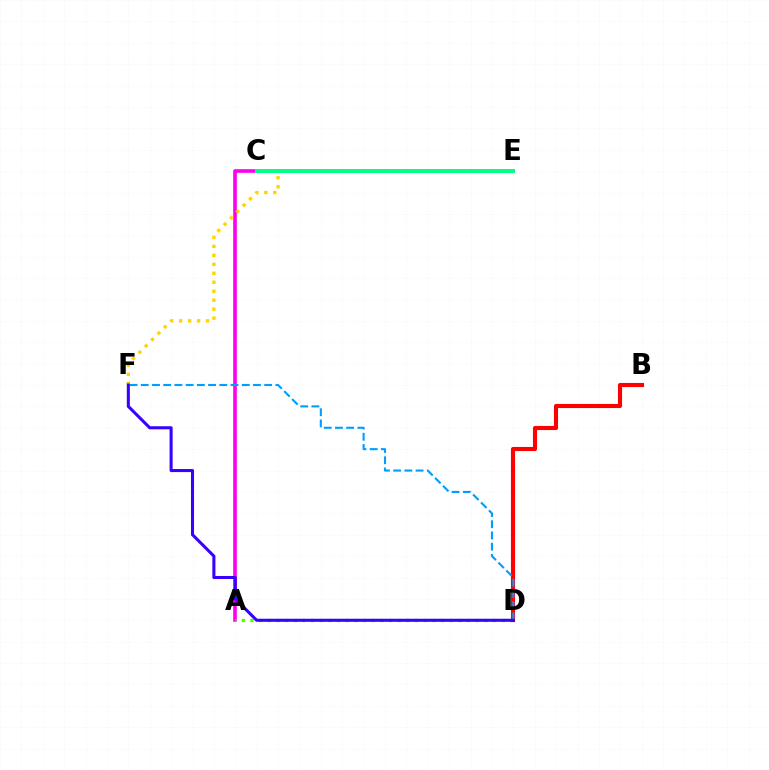{('A', 'C'): [{'color': '#ff00ed', 'line_style': 'solid', 'thickness': 2.61}], ('A', 'D'): [{'color': '#4fff00', 'line_style': 'dotted', 'thickness': 2.35}], ('B', 'D'): [{'color': '#ff0000', 'line_style': 'solid', 'thickness': 2.95}], ('D', 'F'): [{'color': '#009eff', 'line_style': 'dashed', 'thickness': 1.52}, {'color': '#3700ff', 'line_style': 'solid', 'thickness': 2.2}], ('E', 'F'): [{'color': '#ffd500', 'line_style': 'dotted', 'thickness': 2.44}], ('C', 'E'): [{'color': '#00ff86', 'line_style': 'solid', 'thickness': 2.86}]}